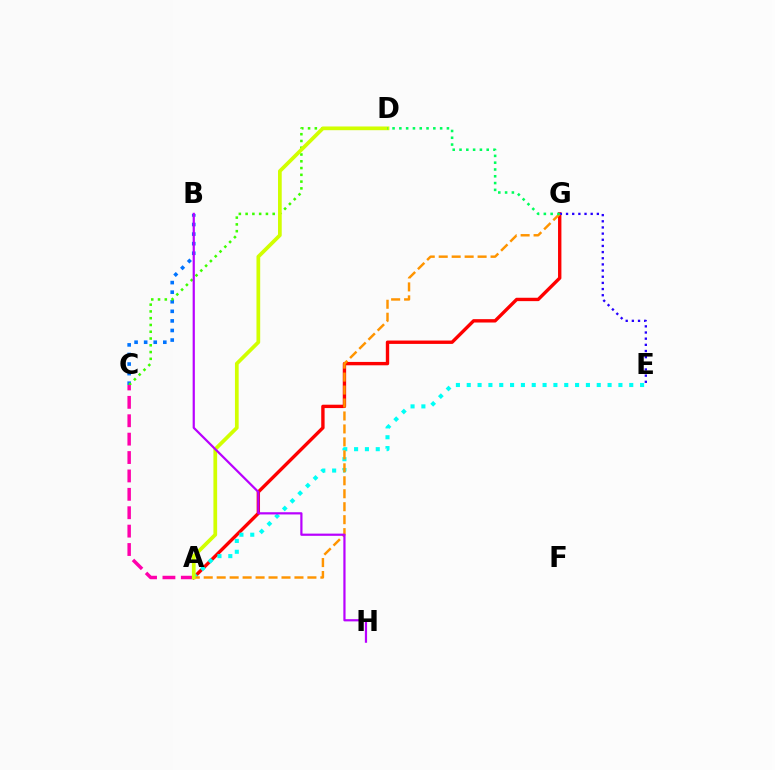{('A', 'G'): [{'color': '#ff0000', 'line_style': 'solid', 'thickness': 2.43}, {'color': '#ff9400', 'line_style': 'dashed', 'thickness': 1.76}], ('B', 'C'): [{'color': '#0074ff', 'line_style': 'dotted', 'thickness': 2.6}], ('E', 'G'): [{'color': '#2500ff', 'line_style': 'dotted', 'thickness': 1.67}], ('C', 'D'): [{'color': '#3dff00', 'line_style': 'dotted', 'thickness': 1.84}], ('A', 'E'): [{'color': '#00fff6', 'line_style': 'dotted', 'thickness': 2.94}], ('A', 'C'): [{'color': '#ff00ac', 'line_style': 'dashed', 'thickness': 2.5}], ('A', 'D'): [{'color': '#d1ff00', 'line_style': 'solid', 'thickness': 2.68}], ('D', 'G'): [{'color': '#00ff5c', 'line_style': 'dotted', 'thickness': 1.85}], ('B', 'H'): [{'color': '#b900ff', 'line_style': 'solid', 'thickness': 1.59}]}